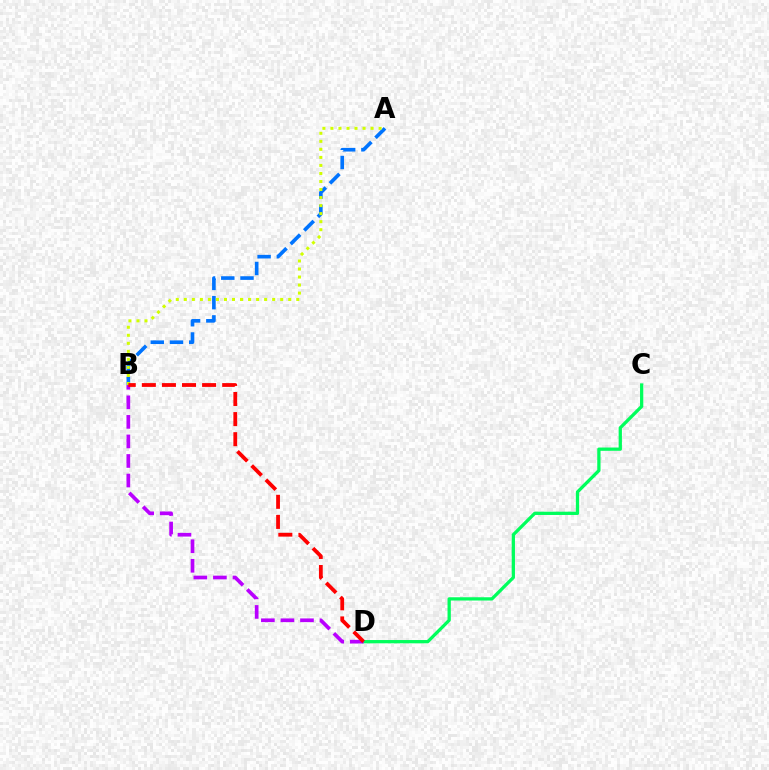{('A', 'B'): [{'color': '#0074ff', 'line_style': 'dashed', 'thickness': 2.61}, {'color': '#d1ff00', 'line_style': 'dotted', 'thickness': 2.18}], ('C', 'D'): [{'color': '#00ff5c', 'line_style': 'solid', 'thickness': 2.36}], ('B', 'D'): [{'color': '#b900ff', 'line_style': 'dashed', 'thickness': 2.66}, {'color': '#ff0000', 'line_style': 'dashed', 'thickness': 2.73}]}